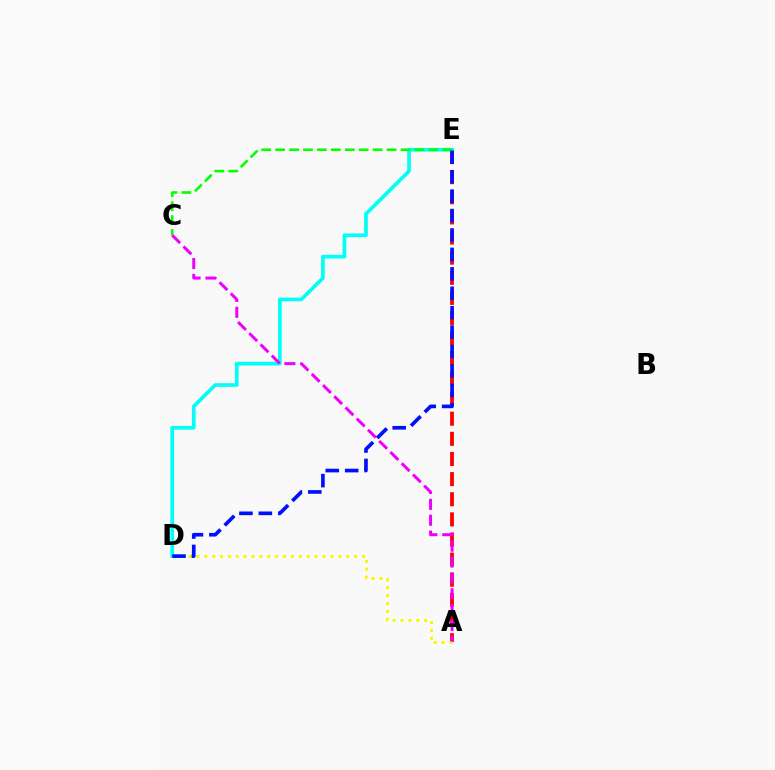{('A', 'E'): [{'color': '#ff0000', 'line_style': 'dashed', 'thickness': 2.73}], ('A', 'D'): [{'color': '#fcf500', 'line_style': 'dotted', 'thickness': 2.14}], ('D', 'E'): [{'color': '#00fff6', 'line_style': 'solid', 'thickness': 2.65}, {'color': '#0010ff', 'line_style': 'dashed', 'thickness': 2.64}], ('C', 'E'): [{'color': '#08ff00', 'line_style': 'dashed', 'thickness': 1.89}], ('A', 'C'): [{'color': '#ee00ff', 'line_style': 'dashed', 'thickness': 2.15}]}